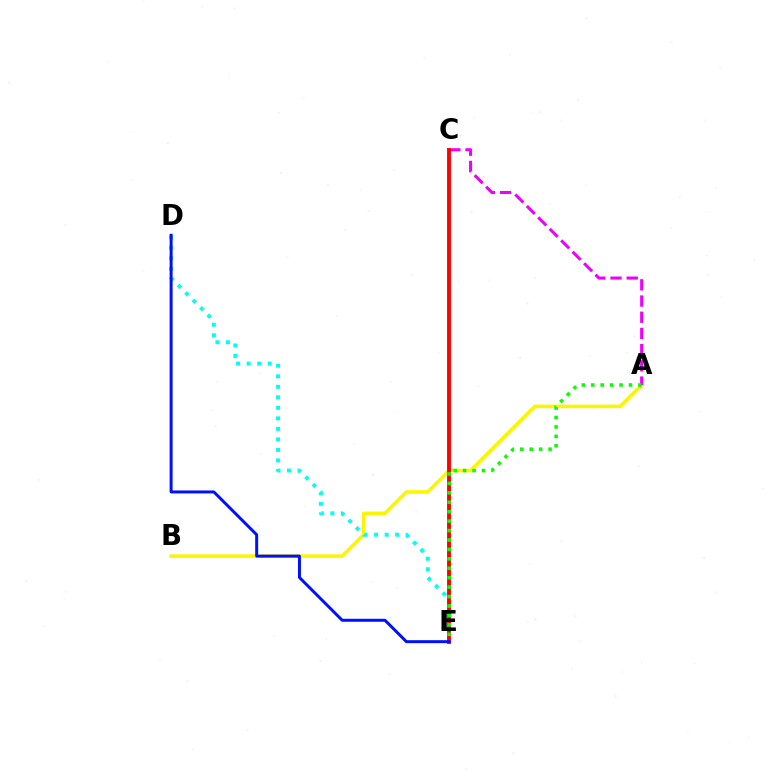{('A', 'B'): [{'color': '#fcf500', 'line_style': 'solid', 'thickness': 2.55}], ('A', 'C'): [{'color': '#ee00ff', 'line_style': 'dashed', 'thickness': 2.2}], ('D', 'E'): [{'color': '#00fff6', 'line_style': 'dotted', 'thickness': 2.86}, {'color': '#0010ff', 'line_style': 'solid', 'thickness': 2.14}], ('C', 'E'): [{'color': '#ff0000', 'line_style': 'solid', 'thickness': 2.78}], ('A', 'E'): [{'color': '#08ff00', 'line_style': 'dotted', 'thickness': 2.56}]}